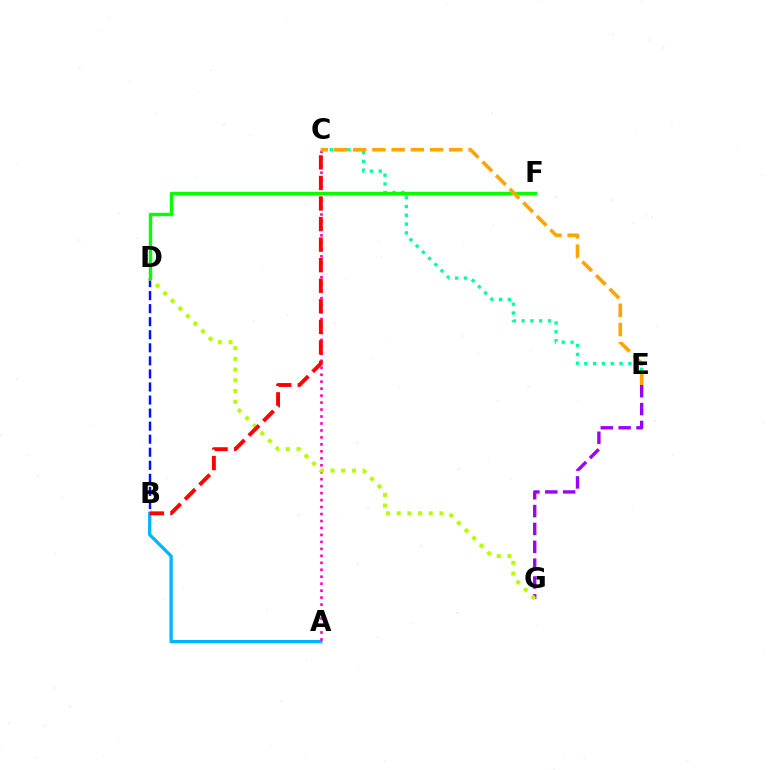{('A', 'B'): [{'color': '#00b5ff', 'line_style': 'solid', 'thickness': 2.37}], ('A', 'C'): [{'color': '#ff00bd', 'line_style': 'dotted', 'thickness': 1.89}], ('E', 'G'): [{'color': '#9b00ff', 'line_style': 'dashed', 'thickness': 2.43}], ('C', 'E'): [{'color': '#00ff9d', 'line_style': 'dotted', 'thickness': 2.39}, {'color': '#ffa500', 'line_style': 'dashed', 'thickness': 2.61}], ('B', 'D'): [{'color': '#0010ff', 'line_style': 'dashed', 'thickness': 1.77}], ('D', 'G'): [{'color': '#b3ff00', 'line_style': 'dotted', 'thickness': 2.91}], ('B', 'C'): [{'color': '#ff0000', 'line_style': 'dashed', 'thickness': 2.79}], ('D', 'F'): [{'color': '#08ff00', 'line_style': 'solid', 'thickness': 2.44}]}